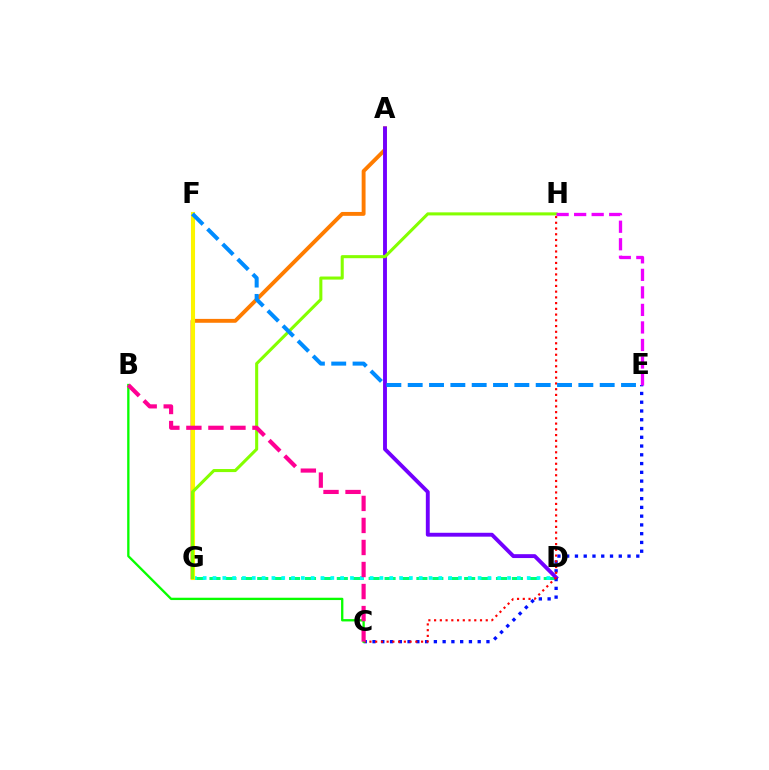{('D', 'G'): [{'color': '#00ff74', 'line_style': 'dashed', 'thickness': 2.16}, {'color': '#00fff6', 'line_style': 'dotted', 'thickness': 2.67}], ('A', 'G'): [{'color': '#ff7c00', 'line_style': 'solid', 'thickness': 2.8}], ('F', 'G'): [{'color': '#fcf500', 'line_style': 'solid', 'thickness': 2.94}], ('A', 'D'): [{'color': '#7200ff', 'line_style': 'solid', 'thickness': 2.79}], ('C', 'E'): [{'color': '#0010ff', 'line_style': 'dotted', 'thickness': 2.38}], ('C', 'H'): [{'color': '#ff0000', 'line_style': 'dotted', 'thickness': 1.56}], ('G', 'H'): [{'color': '#84ff00', 'line_style': 'solid', 'thickness': 2.21}], ('E', 'F'): [{'color': '#008cff', 'line_style': 'dashed', 'thickness': 2.9}], ('B', 'C'): [{'color': '#08ff00', 'line_style': 'solid', 'thickness': 1.67}, {'color': '#ff0094', 'line_style': 'dashed', 'thickness': 2.99}], ('E', 'H'): [{'color': '#ee00ff', 'line_style': 'dashed', 'thickness': 2.38}]}